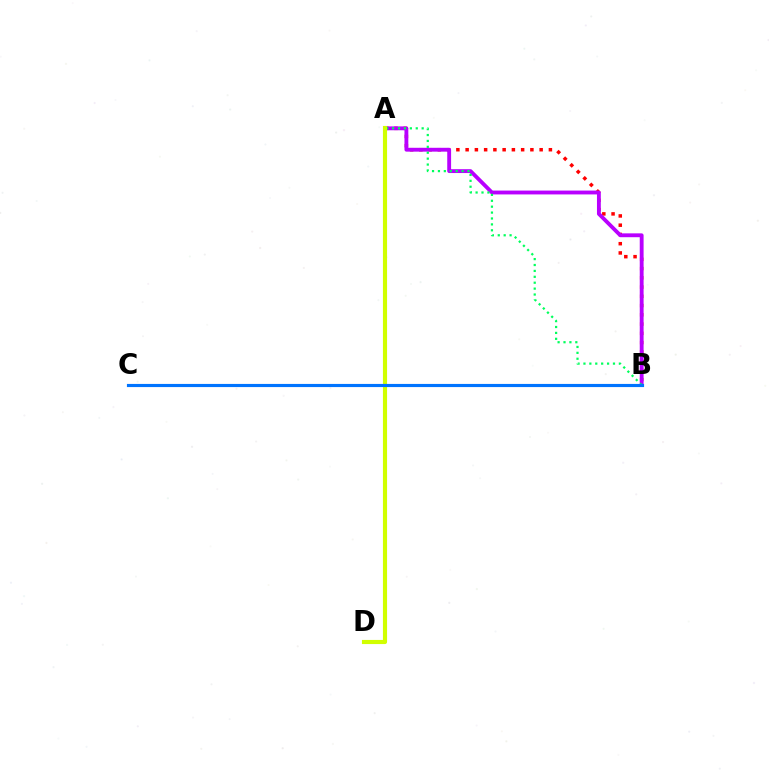{('A', 'B'): [{'color': '#ff0000', 'line_style': 'dotted', 'thickness': 2.51}, {'color': '#b900ff', 'line_style': 'solid', 'thickness': 2.77}, {'color': '#00ff5c', 'line_style': 'dotted', 'thickness': 1.6}], ('A', 'D'): [{'color': '#d1ff00', 'line_style': 'solid', 'thickness': 2.97}], ('B', 'C'): [{'color': '#0074ff', 'line_style': 'solid', 'thickness': 2.27}]}